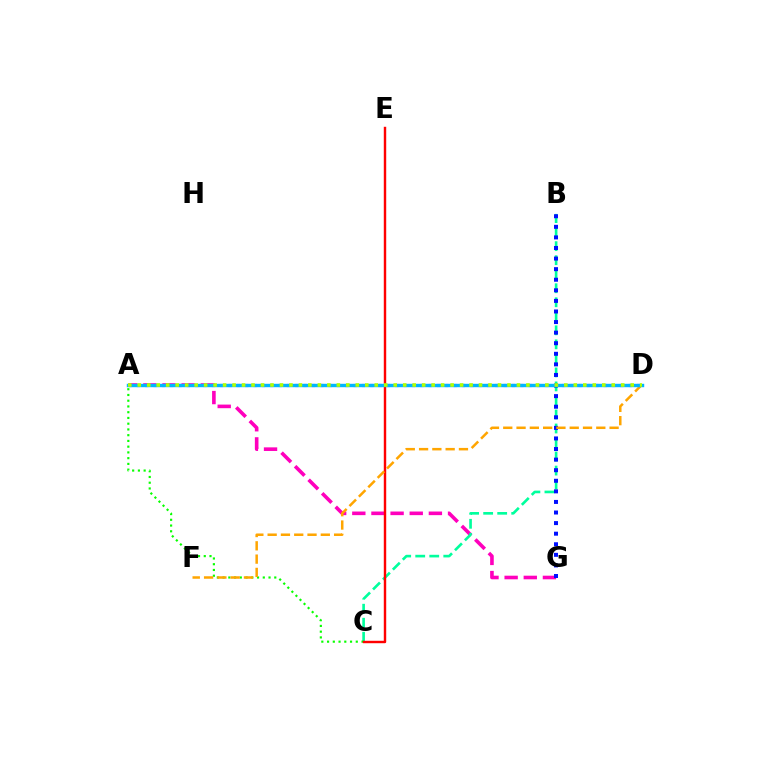{('A', 'G'): [{'color': '#ff00bd', 'line_style': 'dashed', 'thickness': 2.6}], ('B', 'C'): [{'color': '#00ff9d', 'line_style': 'dashed', 'thickness': 1.91}], ('A', 'C'): [{'color': '#08ff00', 'line_style': 'dotted', 'thickness': 1.56}], ('C', 'E'): [{'color': '#ff0000', 'line_style': 'solid', 'thickness': 1.75}], ('A', 'D'): [{'color': '#9b00ff', 'line_style': 'dotted', 'thickness': 2.26}, {'color': '#00b5ff', 'line_style': 'solid', 'thickness': 2.46}, {'color': '#b3ff00', 'line_style': 'dotted', 'thickness': 2.58}], ('B', 'G'): [{'color': '#0010ff', 'line_style': 'dotted', 'thickness': 2.87}], ('D', 'F'): [{'color': '#ffa500', 'line_style': 'dashed', 'thickness': 1.81}]}